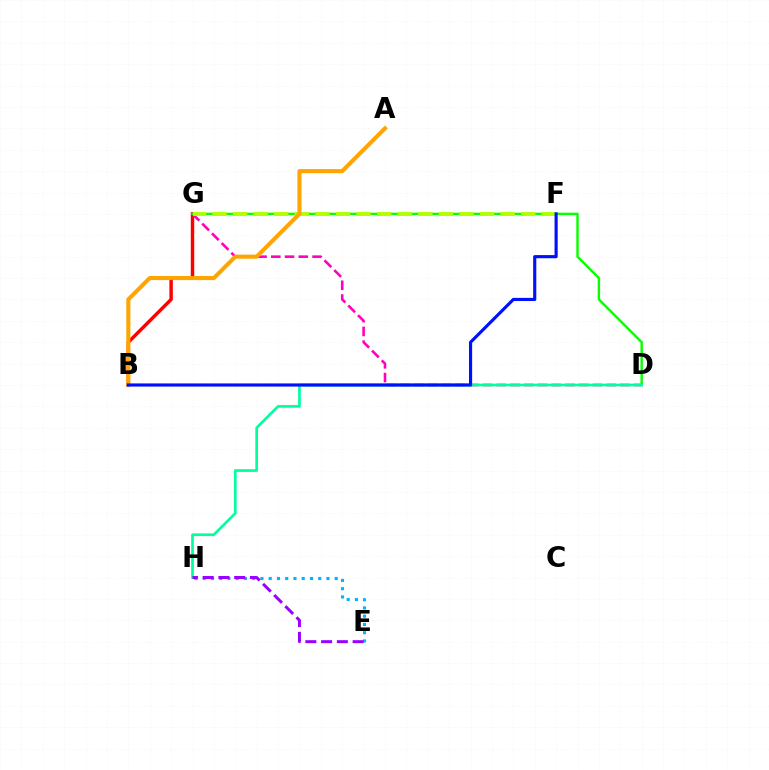{('B', 'G'): [{'color': '#ff0000', 'line_style': 'solid', 'thickness': 2.48}], ('E', 'H'): [{'color': '#00b5ff', 'line_style': 'dotted', 'thickness': 2.24}, {'color': '#9b00ff', 'line_style': 'dashed', 'thickness': 2.14}], ('D', 'G'): [{'color': '#ff00bd', 'line_style': 'dashed', 'thickness': 1.87}, {'color': '#08ff00', 'line_style': 'solid', 'thickness': 1.74}], ('D', 'H'): [{'color': '#00ff9d', 'line_style': 'solid', 'thickness': 1.94}], ('F', 'G'): [{'color': '#b3ff00', 'line_style': 'dashed', 'thickness': 2.8}], ('A', 'B'): [{'color': '#ffa500', 'line_style': 'solid', 'thickness': 2.94}], ('B', 'F'): [{'color': '#0010ff', 'line_style': 'solid', 'thickness': 2.27}]}